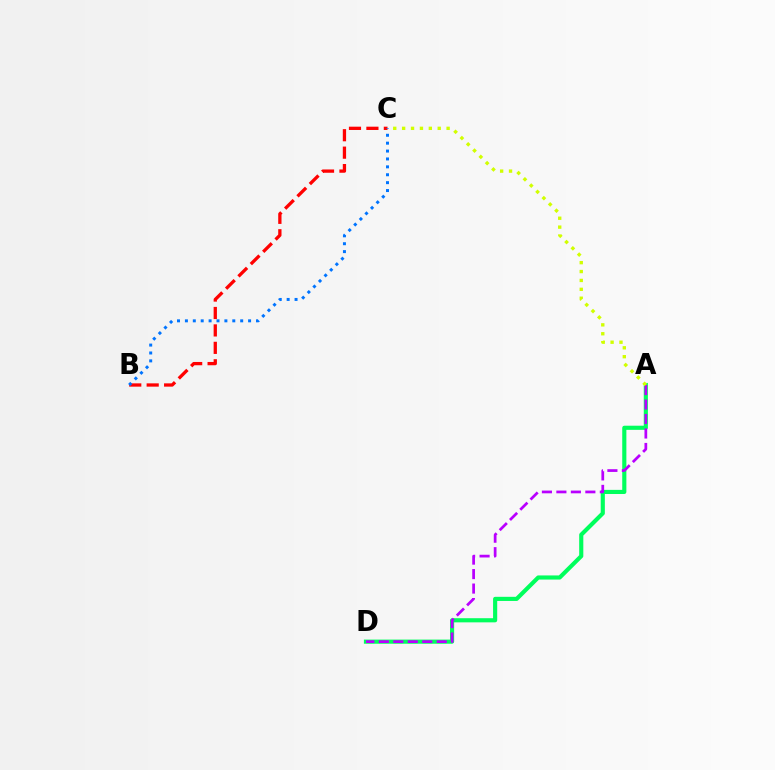{('B', 'C'): [{'color': '#ff0000', 'line_style': 'dashed', 'thickness': 2.37}, {'color': '#0074ff', 'line_style': 'dotted', 'thickness': 2.15}], ('A', 'D'): [{'color': '#00ff5c', 'line_style': 'solid', 'thickness': 2.98}, {'color': '#b900ff', 'line_style': 'dashed', 'thickness': 1.97}], ('A', 'C'): [{'color': '#d1ff00', 'line_style': 'dotted', 'thickness': 2.42}]}